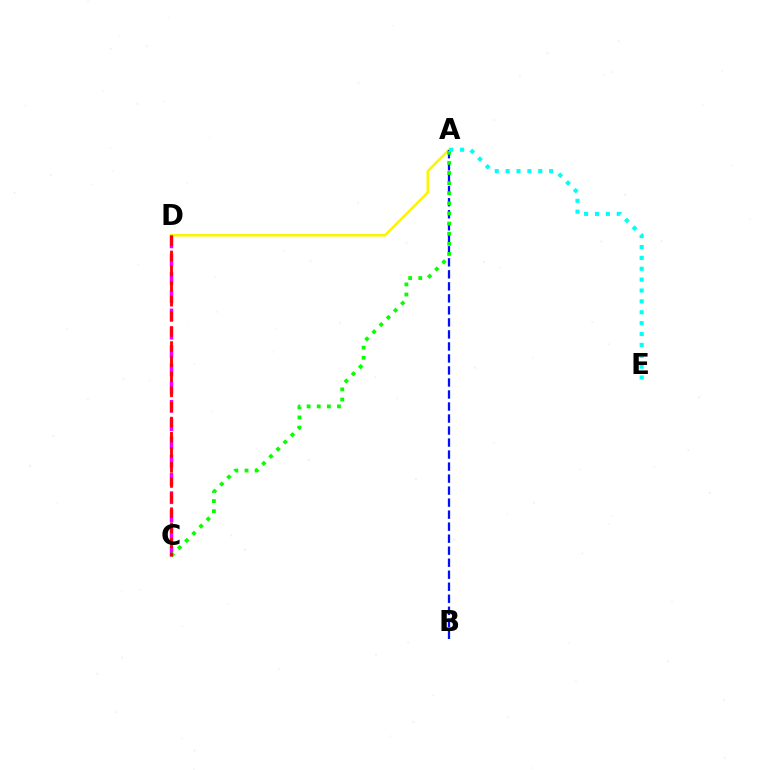{('A', 'D'): [{'color': '#fcf500', 'line_style': 'solid', 'thickness': 1.82}], ('C', 'D'): [{'color': '#ee00ff', 'line_style': 'dashed', 'thickness': 2.48}, {'color': '#ff0000', 'line_style': 'dashed', 'thickness': 2.05}], ('A', 'B'): [{'color': '#0010ff', 'line_style': 'dashed', 'thickness': 1.63}], ('A', 'C'): [{'color': '#08ff00', 'line_style': 'dotted', 'thickness': 2.75}], ('A', 'E'): [{'color': '#00fff6', 'line_style': 'dotted', 'thickness': 2.95}]}